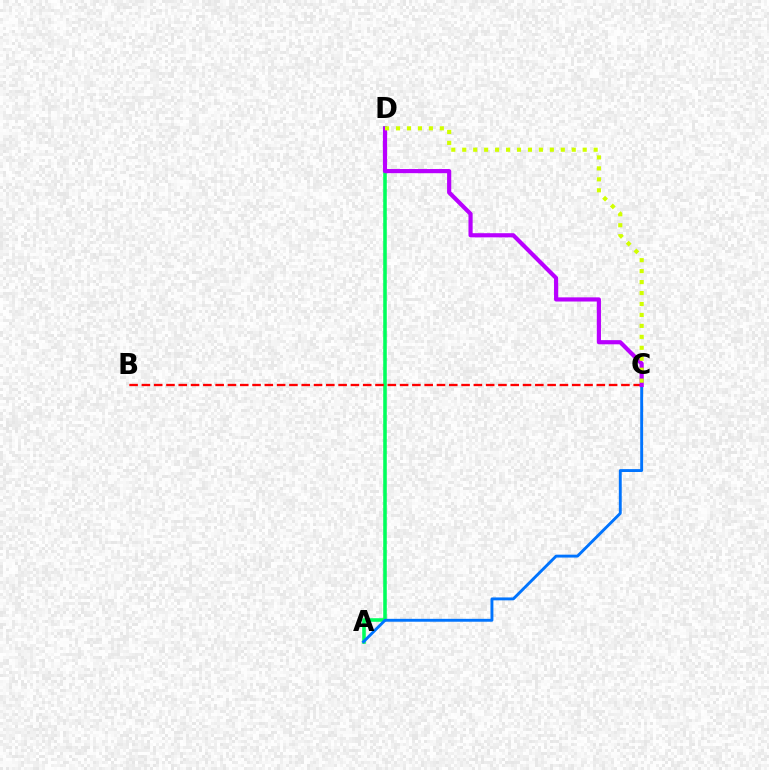{('A', 'D'): [{'color': '#00ff5c', 'line_style': 'solid', 'thickness': 2.57}], ('B', 'C'): [{'color': '#ff0000', 'line_style': 'dashed', 'thickness': 1.67}], ('A', 'C'): [{'color': '#0074ff', 'line_style': 'solid', 'thickness': 2.08}], ('C', 'D'): [{'color': '#b900ff', 'line_style': 'solid', 'thickness': 3.0}, {'color': '#d1ff00', 'line_style': 'dotted', 'thickness': 2.98}]}